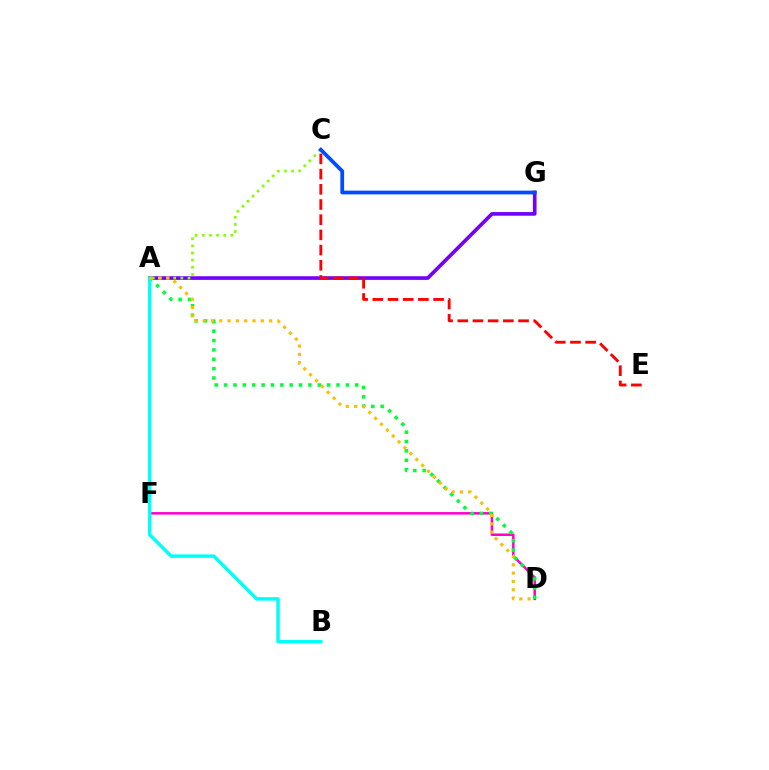{('A', 'G'): [{'color': '#7200ff', 'line_style': 'solid', 'thickness': 2.63}], ('A', 'C'): [{'color': '#84ff00', 'line_style': 'dotted', 'thickness': 1.94}], ('C', 'G'): [{'color': '#004bff', 'line_style': 'solid', 'thickness': 2.71}], ('D', 'F'): [{'color': '#ff00cf', 'line_style': 'solid', 'thickness': 1.82}], ('A', 'D'): [{'color': '#00ff39', 'line_style': 'dotted', 'thickness': 2.54}, {'color': '#ffbd00', 'line_style': 'dotted', 'thickness': 2.26}], ('A', 'B'): [{'color': '#00fff6', 'line_style': 'solid', 'thickness': 2.48}], ('C', 'E'): [{'color': '#ff0000', 'line_style': 'dashed', 'thickness': 2.06}]}